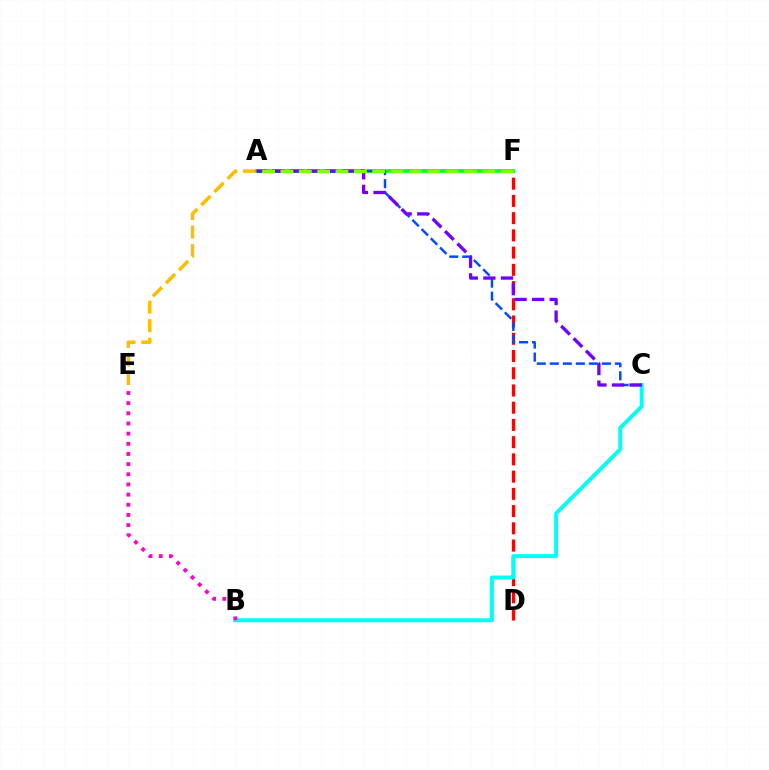{('D', 'F'): [{'color': '#ff0000', 'line_style': 'dashed', 'thickness': 2.34}], ('B', 'C'): [{'color': '#00fff6', 'line_style': 'solid', 'thickness': 2.83}], ('A', 'E'): [{'color': '#ffbd00', 'line_style': 'dashed', 'thickness': 2.52}], ('B', 'E'): [{'color': '#ff00cf', 'line_style': 'dotted', 'thickness': 2.76}], ('A', 'F'): [{'color': '#00ff39', 'line_style': 'solid', 'thickness': 2.7}, {'color': '#84ff00', 'line_style': 'dashed', 'thickness': 2.49}], ('A', 'C'): [{'color': '#004bff', 'line_style': 'dashed', 'thickness': 1.77}, {'color': '#7200ff', 'line_style': 'dashed', 'thickness': 2.38}]}